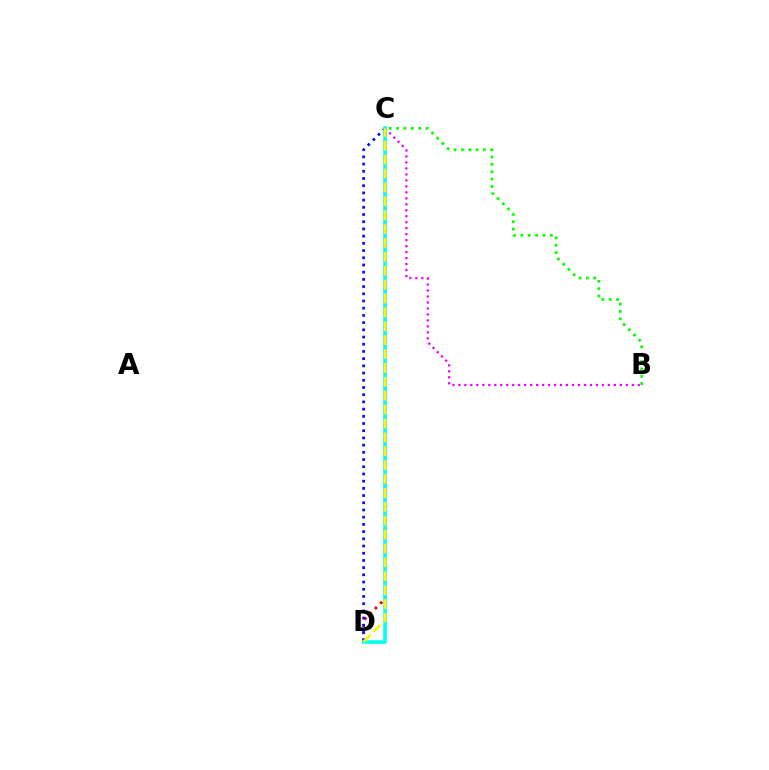{('C', 'D'): [{'color': '#ff0000', 'line_style': 'dotted', 'thickness': 2.03}, {'color': '#0010ff', 'line_style': 'dotted', 'thickness': 1.96}, {'color': '#00fff6', 'line_style': 'solid', 'thickness': 2.56}, {'color': '#fcf500', 'line_style': 'dashed', 'thickness': 1.89}], ('B', 'C'): [{'color': '#ee00ff', 'line_style': 'dotted', 'thickness': 1.62}, {'color': '#08ff00', 'line_style': 'dotted', 'thickness': 2.0}]}